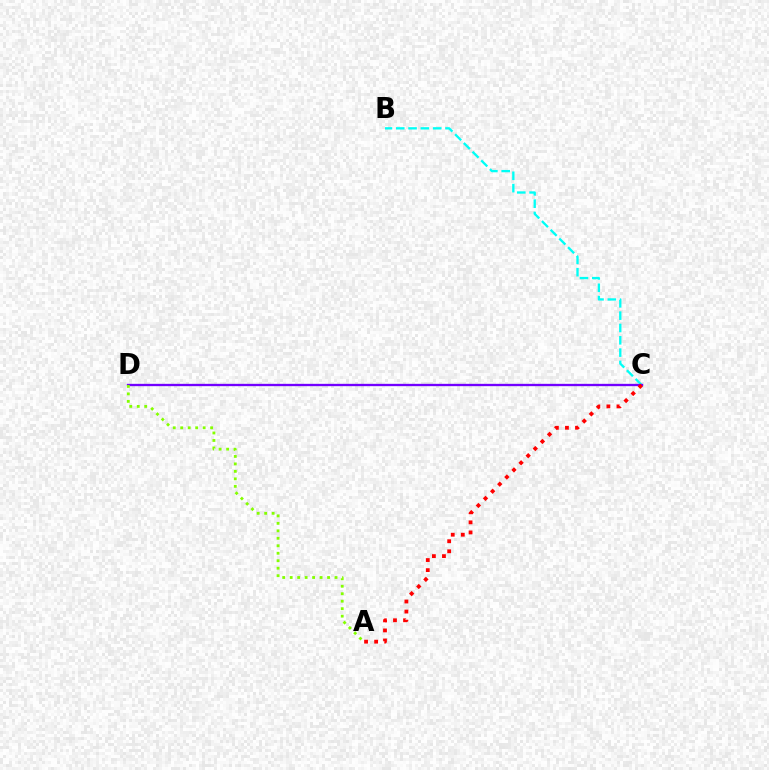{('B', 'C'): [{'color': '#00fff6', 'line_style': 'dashed', 'thickness': 1.67}], ('C', 'D'): [{'color': '#7200ff', 'line_style': 'solid', 'thickness': 1.67}], ('A', 'D'): [{'color': '#84ff00', 'line_style': 'dotted', 'thickness': 2.03}], ('A', 'C'): [{'color': '#ff0000', 'line_style': 'dotted', 'thickness': 2.73}]}